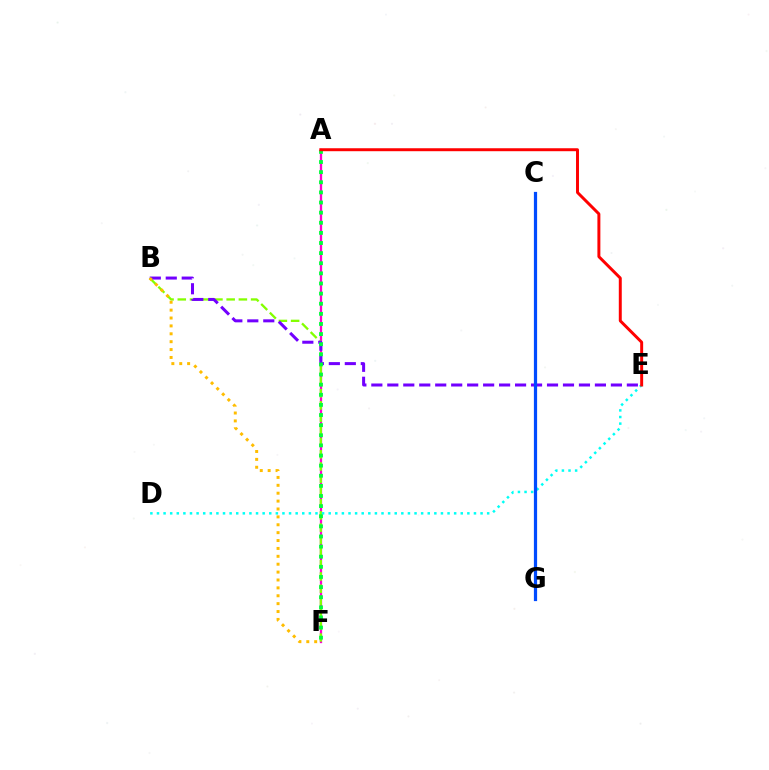{('A', 'F'): [{'color': '#ff00cf', 'line_style': 'solid', 'thickness': 1.65}, {'color': '#00ff39', 'line_style': 'dotted', 'thickness': 2.75}], ('B', 'F'): [{'color': '#84ff00', 'line_style': 'dashed', 'thickness': 1.66}, {'color': '#ffbd00', 'line_style': 'dotted', 'thickness': 2.14}], ('B', 'E'): [{'color': '#7200ff', 'line_style': 'dashed', 'thickness': 2.17}], ('D', 'E'): [{'color': '#00fff6', 'line_style': 'dotted', 'thickness': 1.79}], ('A', 'E'): [{'color': '#ff0000', 'line_style': 'solid', 'thickness': 2.13}], ('C', 'G'): [{'color': '#004bff', 'line_style': 'solid', 'thickness': 2.32}]}